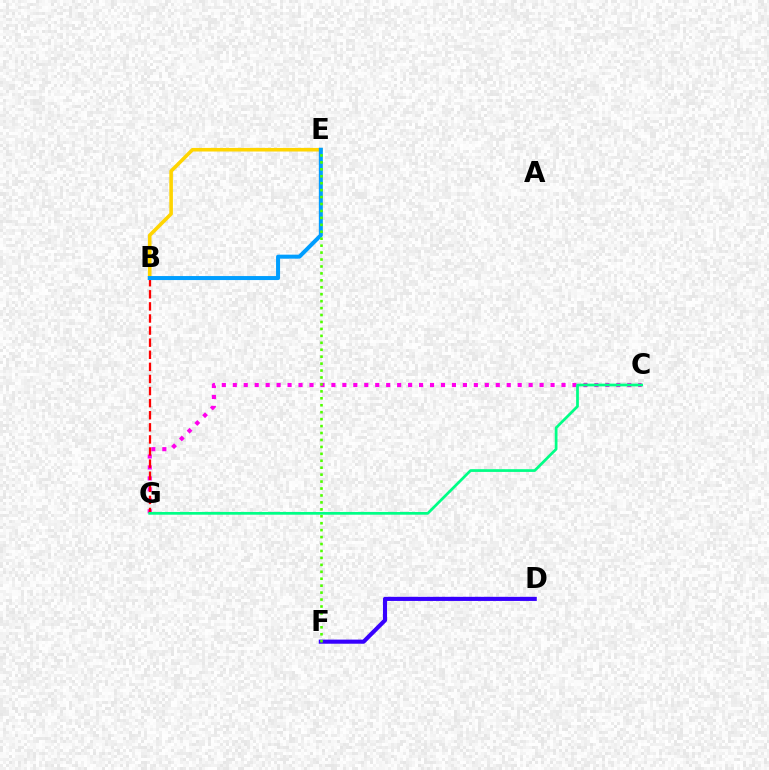{('B', 'E'): [{'color': '#ffd500', 'line_style': 'solid', 'thickness': 2.58}, {'color': '#009eff', 'line_style': 'solid', 'thickness': 2.88}], ('C', 'G'): [{'color': '#ff00ed', 'line_style': 'dotted', 'thickness': 2.98}, {'color': '#00ff86', 'line_style': 'solid', 'thickness': 1.97}], ('B', 'G'): [{'color': '#ff0000', 'line_style': 'dashed', 'thickness': 1.64}], ('D', 'F'): [{'color': '#3700ff', 'line_style': 'solid', 'thickness': 2.96}], ('E', 'F'): [{'color': '#4fff00', 'line_style': 'dotted', 'thickness': 1.89}]}